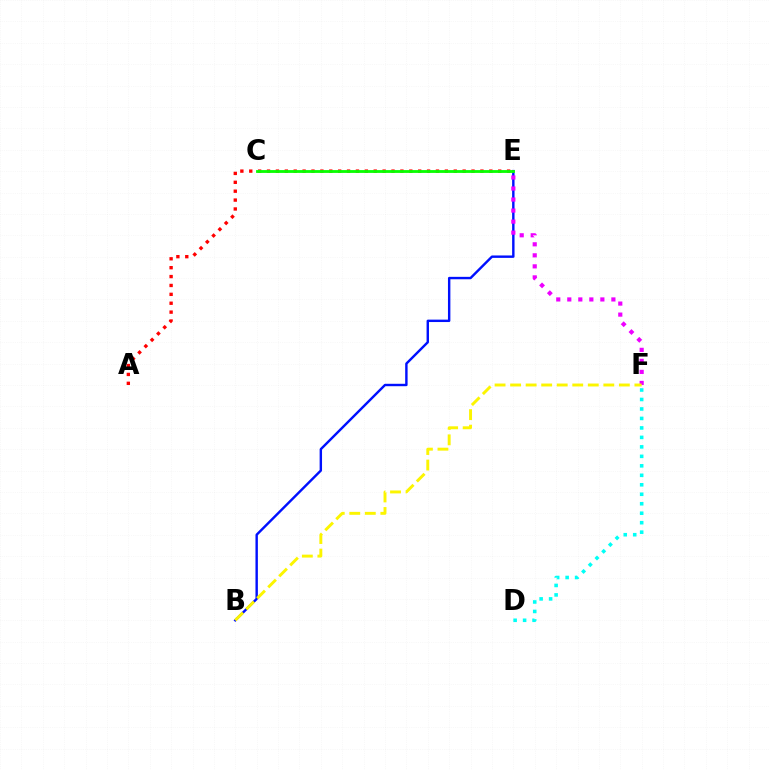{('A', 'E'): [{'color': '#ff0000', 'line_style': 'dotted', 'thickness': 2.42}], ('B', 'E'): [{'color': '#0010ff', 'line_style': 'solid', 'thickness': 1.74}], ('E', 'F'): [{'color': '#ee00ff', 'line_style': 'dotted', 'thickness': 3.0}], ('D', 'F'): [{'color': '#00fff6', 'line_style': 'dotted', 'thickness': 2.58}], ('C', 'E'): [{'color': '#08ff00', 'line_style': 'solid', 'thickness': 2.03}], ('B', 'F'): [{'color': '#fcf500', 'line_style': 'dashed', 'thickness': 2.11}]}